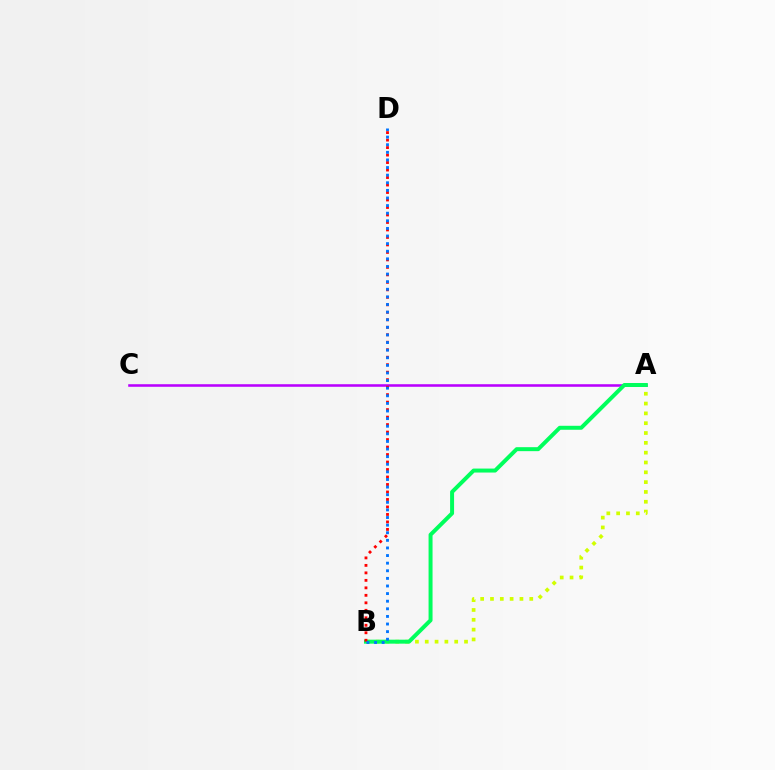{('A', 'C'): [{'color': '#b900ff', 'line_style': 'solid', 'thickness': 1.85}], ('A', 'B'): [{'color': '#d1ff00', 'line_style': 'dotted', 'thickness': 2.67}, {'color': '#00ff5c', 'line_style': 'solid', 'thickness': 2.86}], ('B', 'D'): [{'color': '#ff0000', 'line_style': 'dotted', 'thickness': 2.03}, {'color': '#0074ff', 'line_style': 'dotted', 'thickness': 2.07}]}